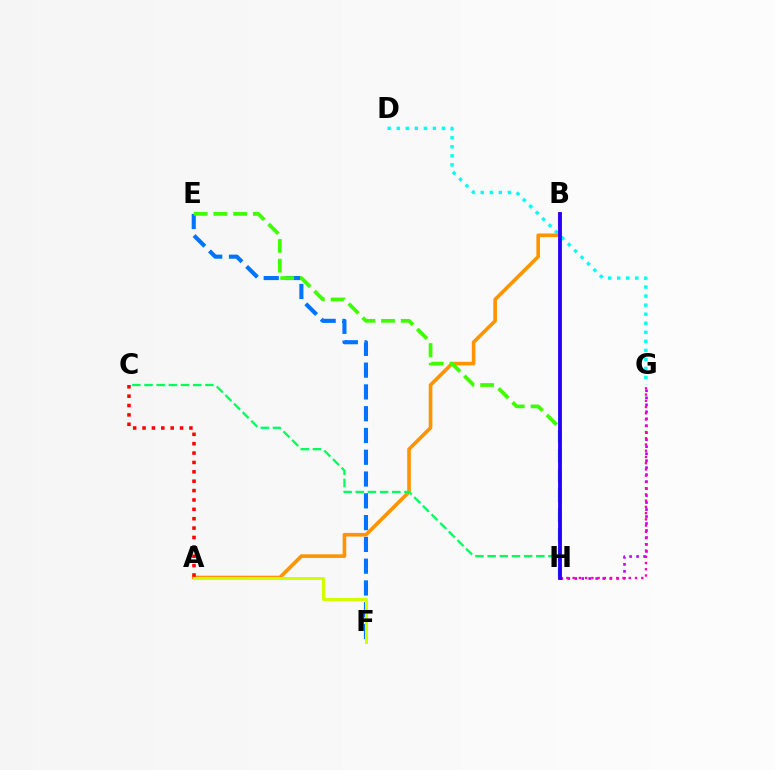{('D', 'G'): [{'color': '#00fff6', 'line_style': 'dotted', 'thickness': 2.46}], ('E', 'F'): [{'color': '#0074ff', 'line_style': 'dashed', 'thickness': 2.96}], ('A', 'B'): [{'color': '#ff9400', 'line_style': 'solid', 'thickness': 2.61}], ('G', 'H'): [{'color': '#b900ff', 'line_style': 'dotted', 'thickness': 1.9}, {'color': '#ff00ac', 'line_style': 'dotted', 'thickness': 1.69}], ('E', 'H'): [{'color': '#3dff00', 'line_style': 'dashed', 'thickness': 2.68}], ('A', 'F'): [{'color': '#d1ff00', 'line_style': 'solid', 'thickness': 2.17}], ('C', 'H'): [{'color': '#00ff5c', 'line_style': 'dashed', 'thickness': 1.65}], ('B', 'H'): [{'color': '#2500ff', 'line_style': 'solid', 'thickness': 2.74}], ('A', 'C'): [{'color': '#ff0000', 'line_style': 'dotted', 'thickness': 2.55}]}